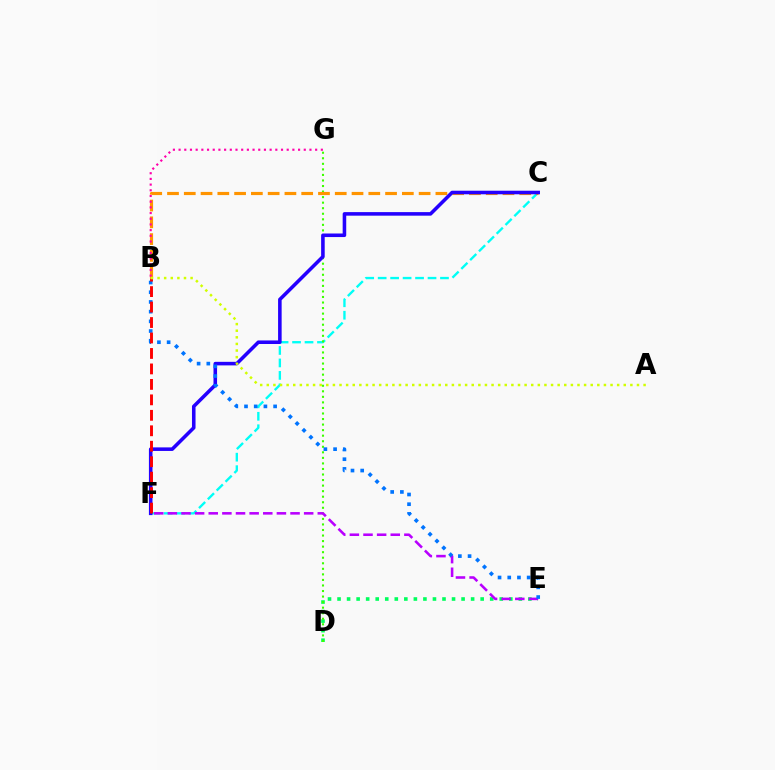{('C', 'F'): [{'color': '#00fff6', 'line_style': 'dashed', 'thickness': 1.69}, {'color': '#2500ff', 'line_style': 'solid', 'thickness': 2.57}], ('D', 'E'): [{'color': '#00ff5c', 'line_style': 'dotted', 'thickness': 2.59}], ('D', 'G'): [{'color': '#3dff00', 'line_style': 'dotted', 'thickness': 1.51}], ('B', 'C'): [{'color': '#ff9400', 'line_style': 'dashed', 'thickness': 2.28}], ('E', 'F'): [{'color': '#b900ff', 'line_style': 'dashed', 'thickness': 1.85}], ('B', 'E'): [{'color': '#0074ff', 'line_style': 'dotted', 'thickness': 2.64}], ('B', 'G'): [{'color': '#ff00ac', 'line_style': 'dotted', 'thickness': 1.55}], ('B', 'F'): [{'color': '#ff0000', 'line_style': 'dashed', 'thickness': 2.1}], ('A', 'B'): [{'color': '#d1ff00', 'line_style': 'dotted', 'thickness': 1.8}]}